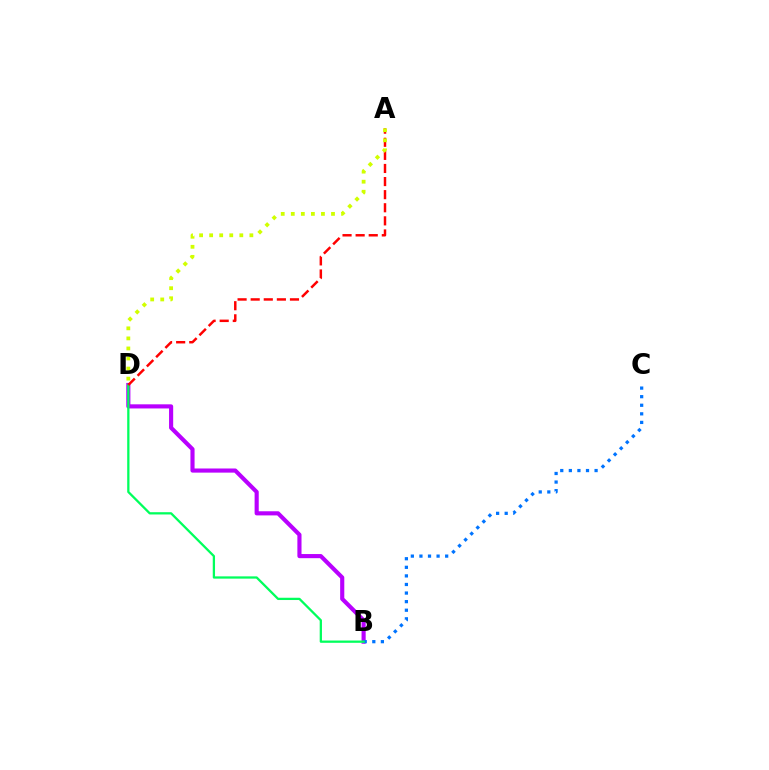{('B', 'D'): [{'color': '#b900ff', 'line_style': 'solid', 'thickness': 2.97}, {'color': '#00ff5c', 'line_style': 'solid', 'thickness': 1.64}], ('B', 'C'): [{'color': '#0074ff', 'line_style': 'dotted', 'thickness': 2.33}], ('A', 'D'): [{'color': '#ff0000', 'line_style': 'dashed', 'thickness': 1.78}, {'color': '#d1ff00', 'line_style': 'dotted', 'thickness': 2.73}]}